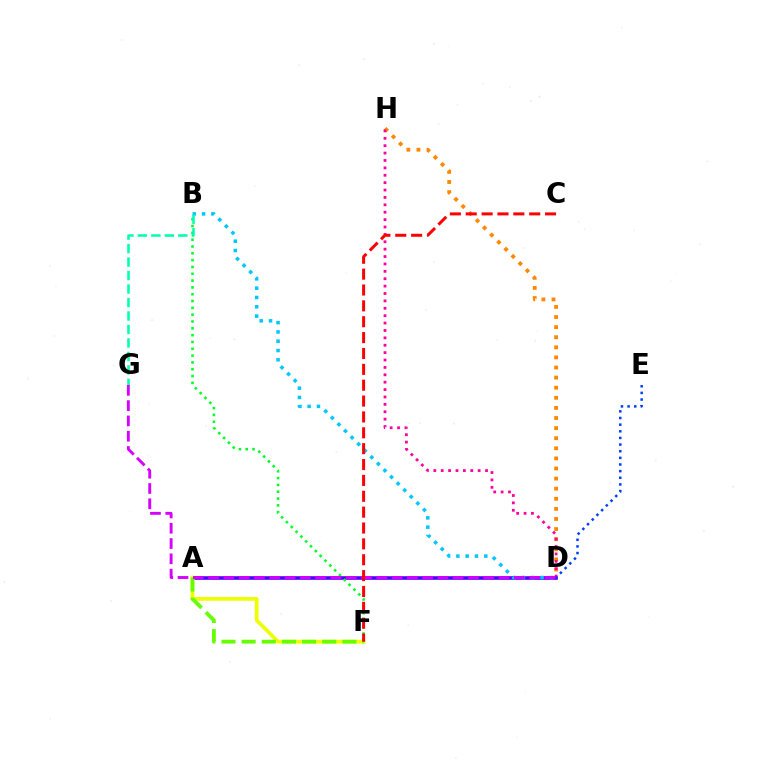{('A', 'D'): [{'color': '#4f00ff', 'line_style': 'solid', 'thickness': 2.59}], ('D', 'H'): [{'color': '#ff8800', 'line_style': 'dotted', 'thickness': 2.74}, {'color': '#ff00a0', 'line_style': 'dotted', 'thickness': 2.01}], ('A', 'F'): [{'color': '#eeff00', 'line_style': 'solid', 'thickness': 2.69}, {'color': '#66ff00', 'line_style': 'dashed', 'thickness': 2.74}], ('B', 'F'): [{'color': '#00ff27', 'line_style': 'dotted', 'thickness': 1.85}], ('B', 'D'): [{'color': '#00c7ff', 'line_style': 'dotted', 'thickness': 2.53}], ('D', 'E'): [{'color': '#003fff', 'line_style': 'dotted', 'thickness': 1.8}], ('B', 'G'): [{'color': '#00ffaf', 'line_style': 'dashed', 'thickness': 1.83}], ('D', 'G'): [{'color': '#d600ff', 'line_style': 'dashed', 'thickness': 2.08}], ('C', 'F'): [{'color': '#ff0000', 'line_style': 'dashed', 'thickness': 2.16}]}